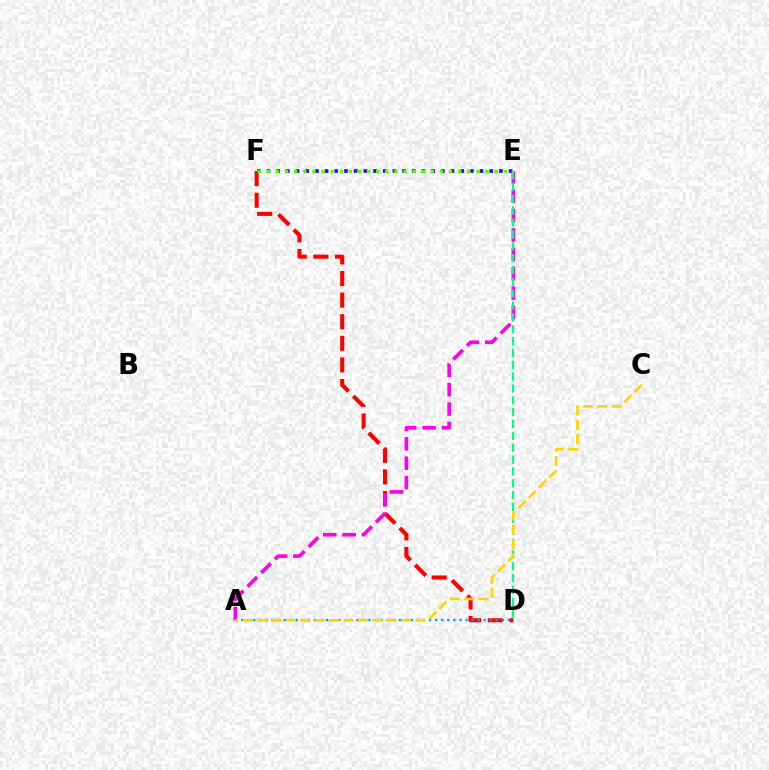{('D', 'F'): [{'color': '#ff0000', 'line_style': 'dashed', 'thickness': 2.94}], ('E', 'F'): [{'color': '#3700ff', 'line_style': 'dotted', 'thickness': 2.63}, {'color': '#4fff00', 'line_style': 'dotted', 'thickness': 2.48}], ('A', 'E'): [{'color': '#ff00ed', 'line_style': 'dashed', 'thickness': 2.63}], ('D', 'E'): [{'color': '#00ff86', 'line_style': 'dashed', 'thickness': 1.61}], ('A', 'D'): [{'color': '#009eff', 'line_style': 'dotted', 'thickness': 1.65}], ('A', 'C'): [{'color': '#ffd500', 'line_style': 'dashed', 'thickness': 1.96}]}